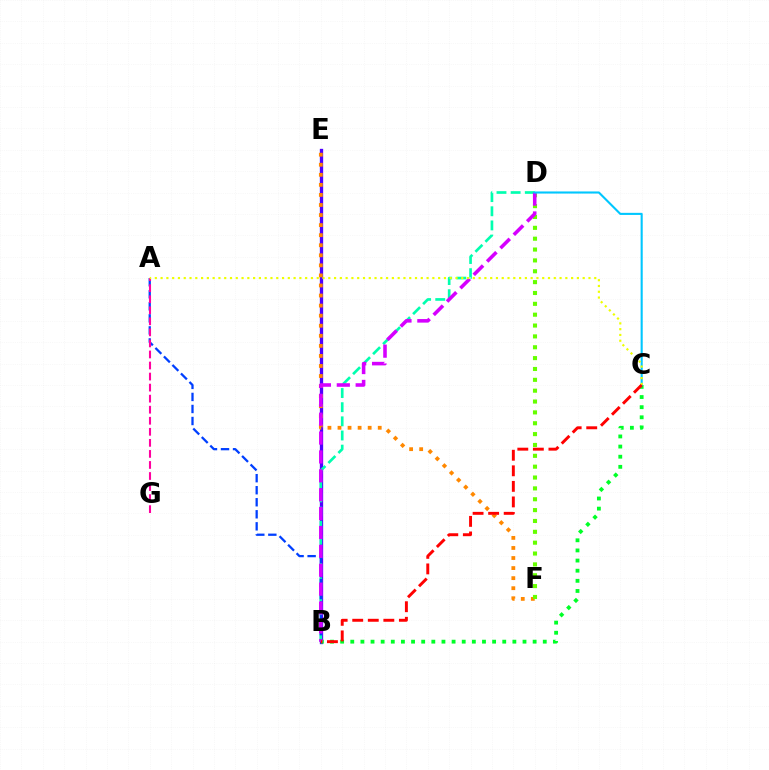{('B', 'E'): [{'color': '#4f00ff', 'line_style': 'solid', 'thickness': 2.38}], ('B', 'D'): [{'color': '#00ffaf', 'line_style': 'dashed', 'thickness': 1.92}, {'color': '#d600ff', 'line_style': 'dashed', 'thickness': 2.57}], ('A', 'B'): [{'color': '#003fff', 'line_style': 'dashed', 'thickness': 1.64}], ('B', 'C'): [{'color': '#00ff27', 'line_style': 'dotted', 'thickness': 2.75}, {'color': '#ff0000', 'line_style': 'dashed', 'thickness': 2.11}], ('E', 'F'): [{'color': '#ff8800', 'line_style': 'dotted', 'thickness': 2.73}], ('D', 'F'): [{'color': '#66ff00', 'line_style': 'dotted', 'thickness': 2.95}], ('C', 'D'): [{'color': '#00c7ff', 'line_style': 'solid', 'thickness': 1.51}], ('A', 'G'): [{'color': '#ff00a0', 'line_style': 'dashed', 'thickness': 1.5}], ('A', 'C'): [{'color': '#eeff00', 'line_style': 'dotted', 'thickness': 1.57}]}